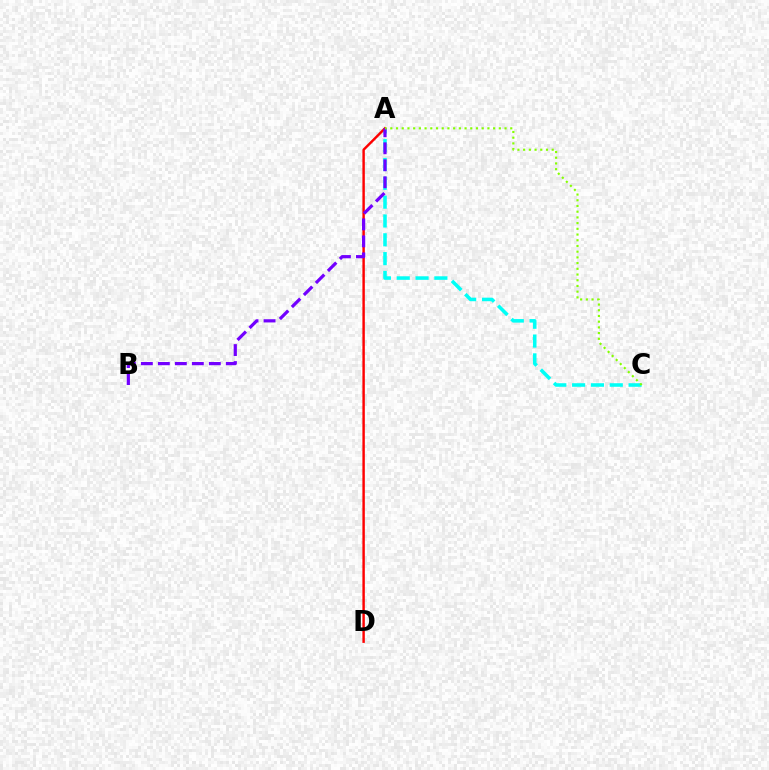{('A', 'C'): [{'color': '#00fff6', 'line_style': 'dashed', 'thickness': 2.56}, {'color': '#84ff00', 'line_style': 'dotted', 'thickness': 1.55}], ('A', 'D'): [{'color': '#ff0000', 'line_style': 'solid', 'thickness': 1.75}], ('A', 'B'): [{'color': '#7200ff', 'line_style': 'dashed', 'thickness': 2.31}]}